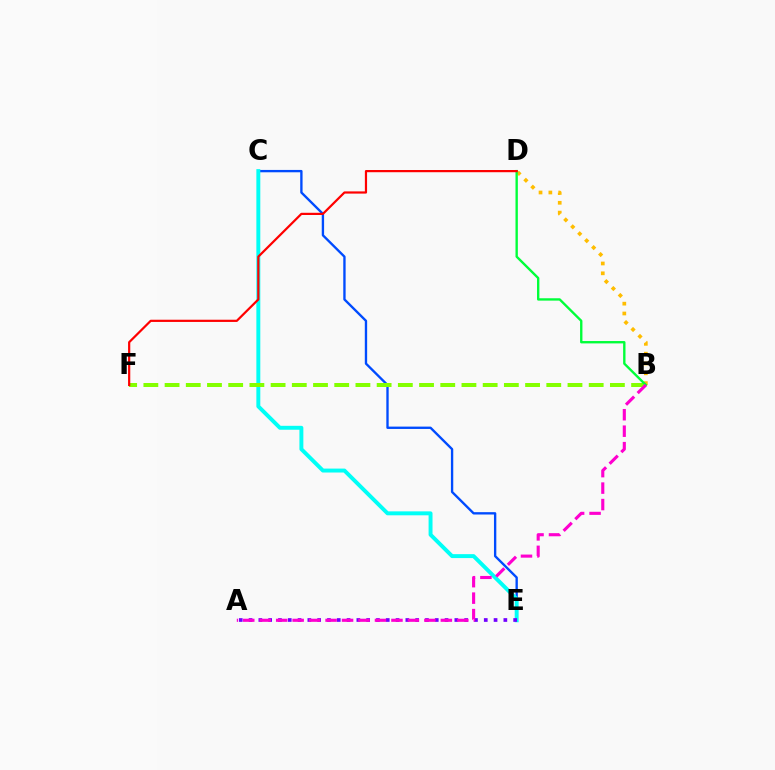{('C', 'E'): [{'color': '#004bff', 'line_style': 'solid', 'thickness': 1.69}, {'color': '#00fff6', 'line_style': 'solid', 'thickness': 2.83}], ('B', 'D'): [{'color': '#ffbd00', 'line_style': 'dotted', 'thickness': 2.67}, {'color': '#00ff39', 'line_style': 'solid', 'thickness': 1.7}], ('B', 'F'): [{'color': '#84ff00', 'line_style': 'dashed', 'thickness': 2.88}], ('A', 'E'): [{'color': '#7200ff', 'line_style': 'dotted', 'thickness': 2.66}], ('A', 'B'): [{'color': '#ff00cf', 'line_style': 'dashed', 'thickness': 2.24}], ('D', 'F'): [{'color': '#ff0000', 'line_style': 'solid', 'thickness': 1.59}]}